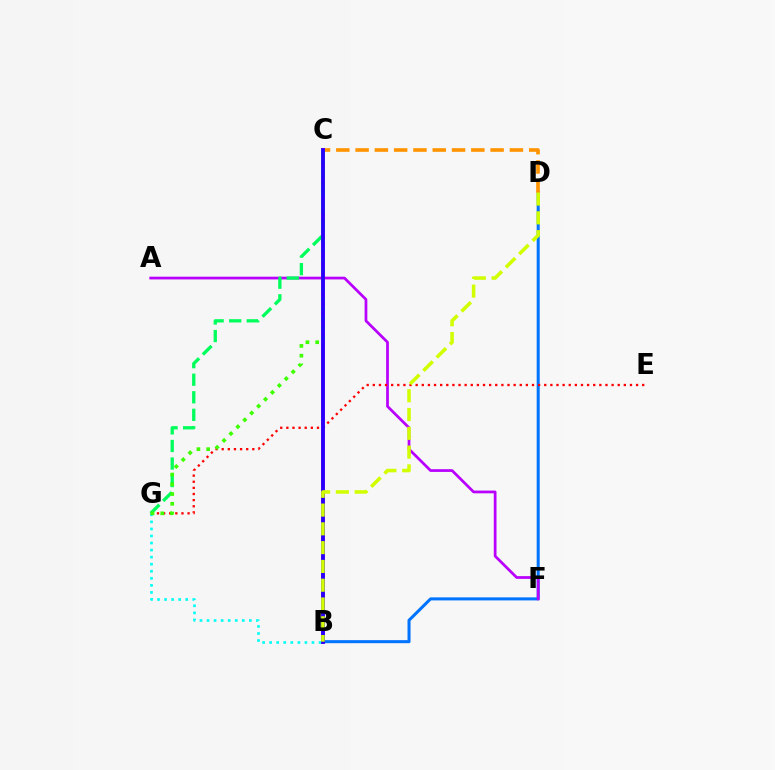{('B', 'D'): [{'color': '#0074ff', 'line_style': 'solid', 'thickness': 2.19}, {'color': '#d1ff00', 'line_style': 'dashed', 'thickness': 2.55}], ('A', 'F'): [{'color': '#b900ff', 'line_style': 'solid', 'thickness': 1.97}], ('C', 'D'): [{'color': '#ff9400', 'line_style': 'dashed', 'thickness': 2.62}], ('B', 'G'): [{'color': '#00fff6', 'line_style': 'dotted', 'thickness': 1.92}], ('B', 'C'): [{'color': '#ff00ac', 'line_style': 'solid', 'thickness': 2.59}, {'color': '#2500ff', 'line_style': 'solid', 'thickness': 2.71}], ('E', 'G'): [{'color': '#ff0000', 'line_style': 'dotted', 'thickness': 1.66}], ('C', 'G'): [{'color': '#00ff5c', 'line_style': 'dashed', 'thickness': 2.38}, {'color': '#3dff00', 'line_style': 'dotted', 'thickness': 2.65}]}